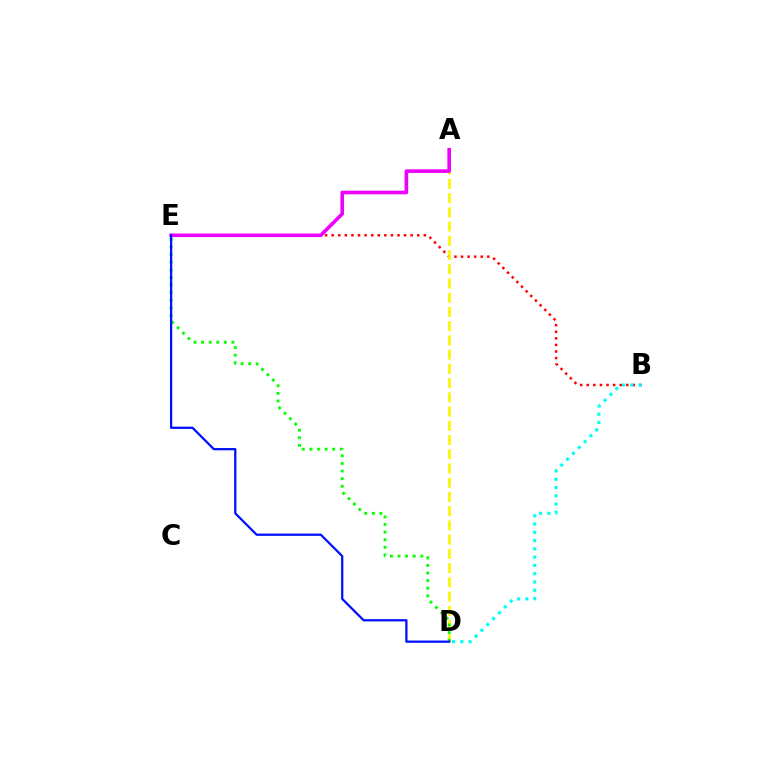{('B', 'E'): [{'color': '#ff0000', 'line_style': 'dotted', 'thickness': 1.79}], ('A', 'D'): [{'color': '#fcf500', 'line_style': 'dashed', 'thickness': 1.93}], ('B', 'D'): [{'color': '#00fff6', 'line_style': 'dotted', 'thickness': 2.25}], ('A', 'E'): [{'color': '#ee00ff', 'line_style': 'solid', 'thickness': 2.59}], ('D', 'E'): [{'color': '#08ff00', 'line_style': 'dotted', 'thickness': 2.07}, {'color': '#0010ff', 'line_style': 'solid', 'thickness': 1.62}]}